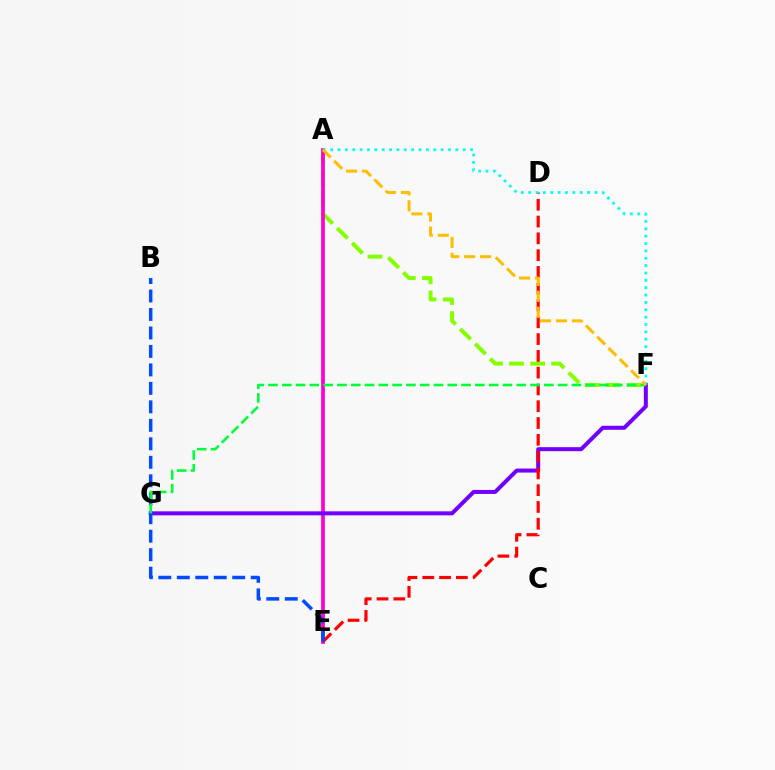{('A', 'F'): [{'color': '#84ff00', 'line_style': 'dashed', 'thickness': 2.86}, {'color': '#00fff6', 'line_style': 'dotted', 'thickness': 2.0}, {'color': '#ffbd00', 'line_style': 'dashed', 'thickness': 2.16}], ('A', 'E'): [{'color': '#ff00cf', 'line_style': 'solid', 'thickness': 2.69}], ('F', 'G'): [{'color': '#7200ff', 'line_style': 'solid', 'thickness': 2.88}, {'color': '#00ff39', 'line_style': 'dashed', 'thickness': 1.87}], ('D', 'E'): [{'color': '#ff0000', 'line_style': 'dashed', 'thickness': 2.28}], ('B', 'E'): [{'color': '#004bff', 'line_style': 'dashed', 'thickness': 2.51}]}